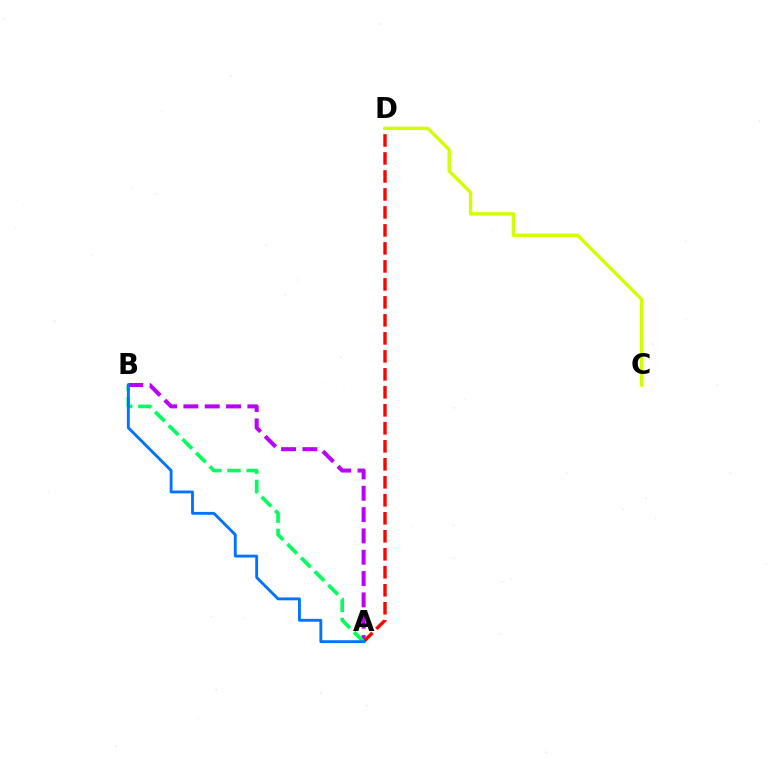{('A', 'B'): [{'color': '#b900ff', 'line_style': 'dashed', 'thickness': 2.9}, {'color': '#00ff5c', 'line_style': 'dashed', 'thickness': 2.62}, {'color': '#0074ff', 'line_style': 'solid', 'thickness': 2.06}], ('A', 'D'): [{'color': '#ff0000', 'line_style': 'dashed', 'thickness': 2.44}], ('C', 'D'): [{'color': '#d1ff00', 'line_style': 'solid', 'thickness': 2.42}]}